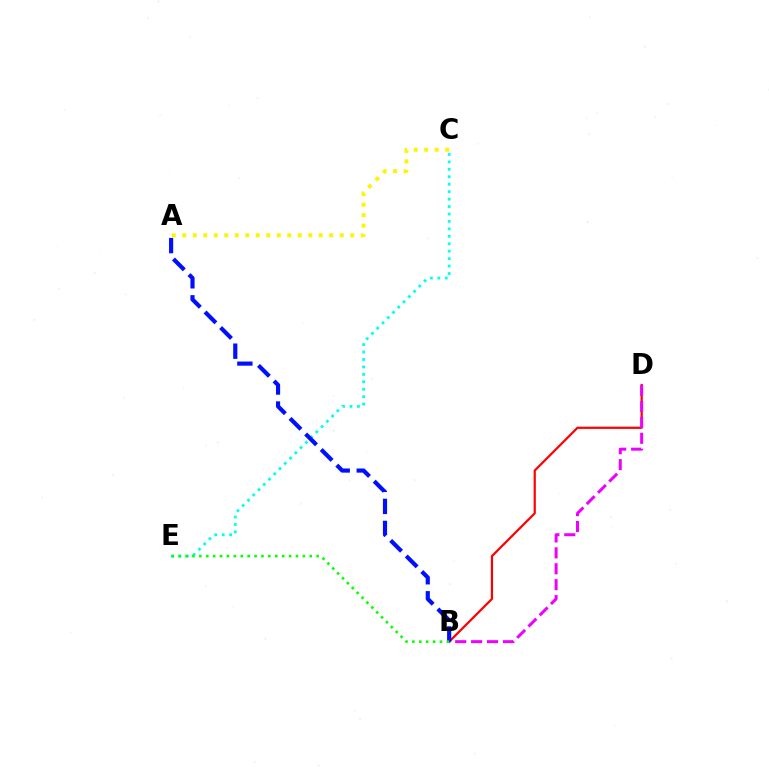{('B', 'D'): [{'color': '#ff0000', 'line_style': 'solid', 'thickness': 1.6}, {'color': '#ee00ff', 'line_style': 'dashed', 'thickness': 2.16}], ('A', 'C'): [{'color': '#fcf500', 'line_style': 'dotted', 'thickness': 2.85}], ('C', 'E'): [{'color': '#00fff6', 'line_style': 'dotted', 'thickness': 2.02}], ('A', 'B'): [{'color': '#0010ff', 'line_style': 'dashed', 'thickness': 2.99}], ('B', 'E'): [{'color': '#08ff00', 'line_style': 'dotted', 'thickness': 1.88}]}